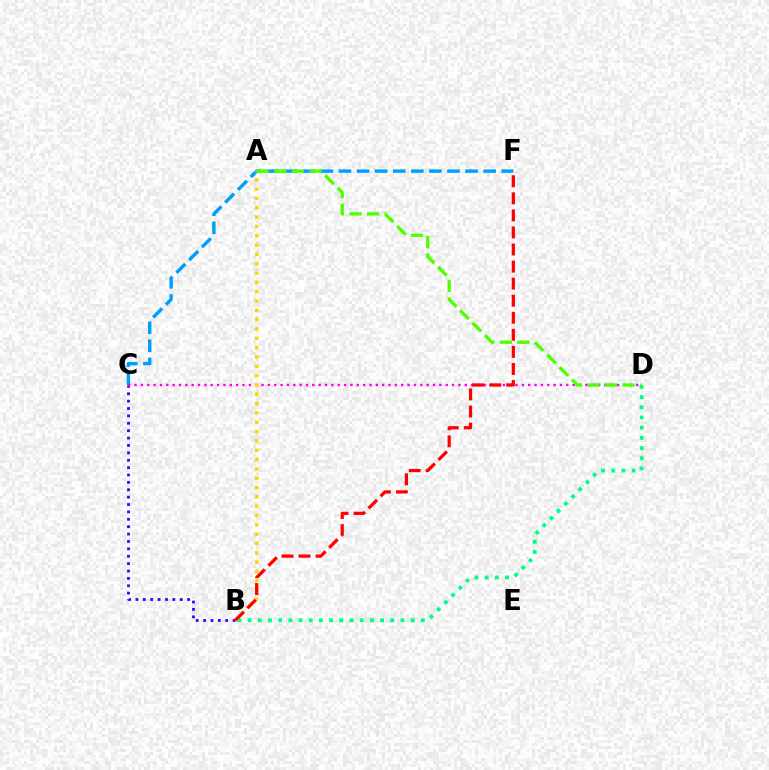{('B', 'D'): [{'color': '#00ff86', 'line_style': 'dotted', 'thickness': 2.77}], ('C', 'F'): [{'color': '#009eff', 'line_style': 'dashed', 'thickness': 2.46}], ('B', 'C'): [{'color': '#3700ff', 'line_style': 'dotted', 'thickness': 2.01}], ('C', 'D'): [{'color': '#ff00ed', 'line_style': 'dotted', 'thickness': 1.73}], ('A', 'B'): [{'color': '#ffd500', 'line_style': 'dotted', 'thickness': 2.53}], ('B', 'F'): [{'color': '#ff0000', 'line_style': 'dashed', 'thickness': 2.32}], ('A', 'D'): [{'color': '#4fff00', 'line_style': 'dashed', 'thickness': 2.39}]}